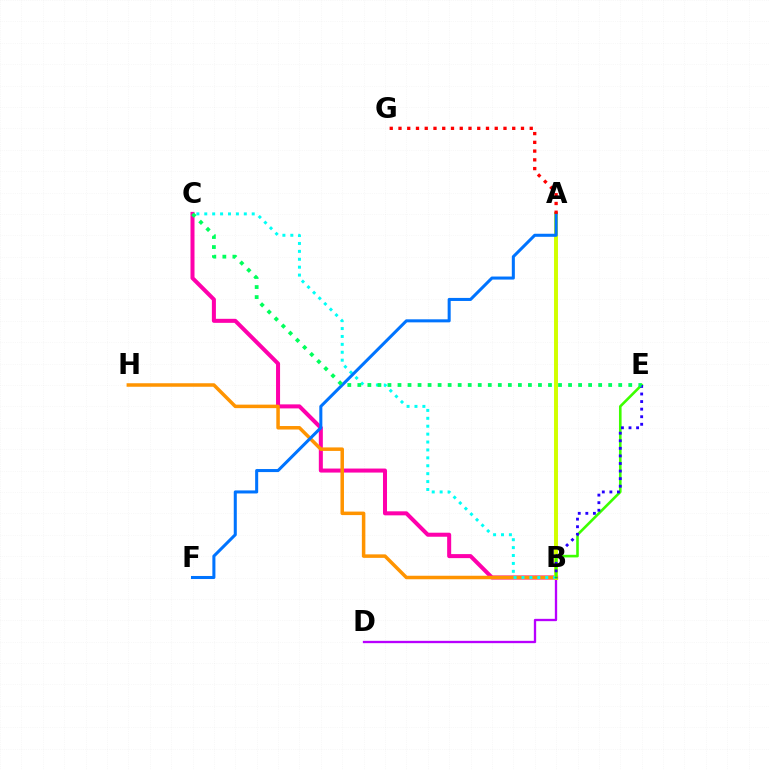{('B', 'C'): [{'color': '#ff00ac', 'line_style': 'solid', 'thickness': 2.9}, {'color': '#00fff6', 'line_style': 'dotted', 'thickness': 2.15}], ('B', 'D'): [{'color': '#b900ff', 'line_style': 'solid', 'thickness': 1.67}], ('A', 'B'): [{'color': '#d1ff00', 'line_style': 'solid', 'thickness': 2.84}], ('B', 'H'): [{'color': '#ff9400', 'line_style': 'solid', 'thickness': 2.52}], ('B', 'E'): [{'color': '#3dff00', 'line_style': 'solid', 'thickness': 1.88}, {'color': '#2500ff', 'line_style': 'dotted', 'thickness': 2.06}], ('A', 'F'): [{'color': '#0074ff', 'line_style': 'solid', 'thickness': 2.19}], ('C', 'E'): [{'color': '#00ff5c', 'line_style': 'dotted', 'thickness': 2.73}], ('A', 'G'): [{'color': '#ff0000', 'line_style': 'dotted', 'thickness': 2.38}]}